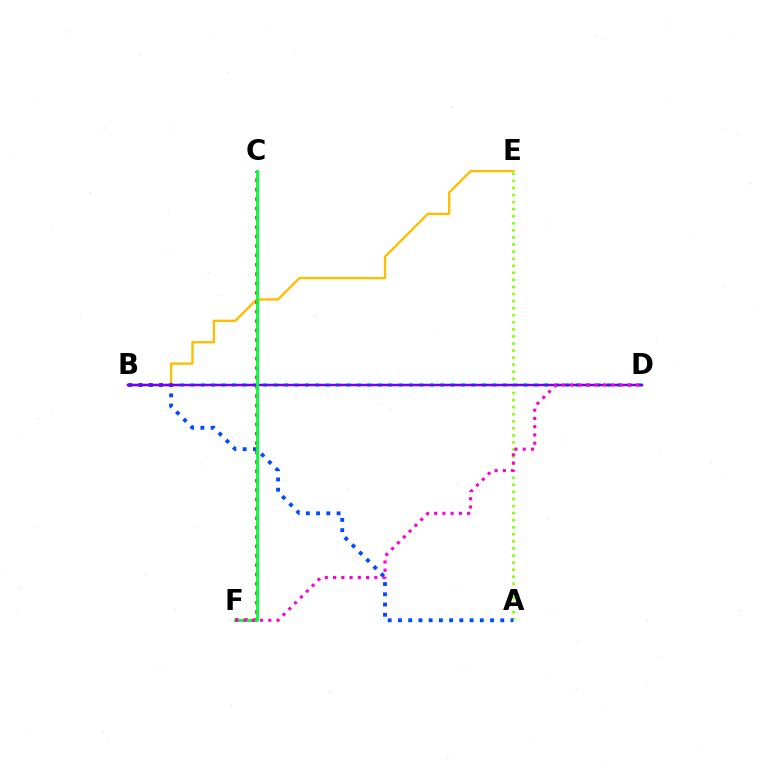{('B', 'E'): [{'color': '#ffbd00', 'line_style': 'solid', 'thickness': 1.69}], ('B', 'D'): [{'color': '#00fff6', 'line_style': 'dotted', 'thickness': 2.83}, {'color': '#7200ff', 'line_style': 'solid', 'thickness': 1.8}], ('C', 'F'): [{'color': '#ff0000', 'line_style': 'dotted', 'thickness': 2.55}, {'color': '#00ff39', 'line_style': 'solid', 'thickness': 2.05}], ('A', 'E'): [{'color': '#84ff00', 'line_style': 'dotted', 'thickness': 1.92}], ('A', 'B'): [{'color': '#004bff', 'line_style': 'dotted', 'thickness': 2.78}], ('D', 'F'): [{'color': '#ff00cf', 'line_style': 'dotted', 'thickness': 2.24}]}